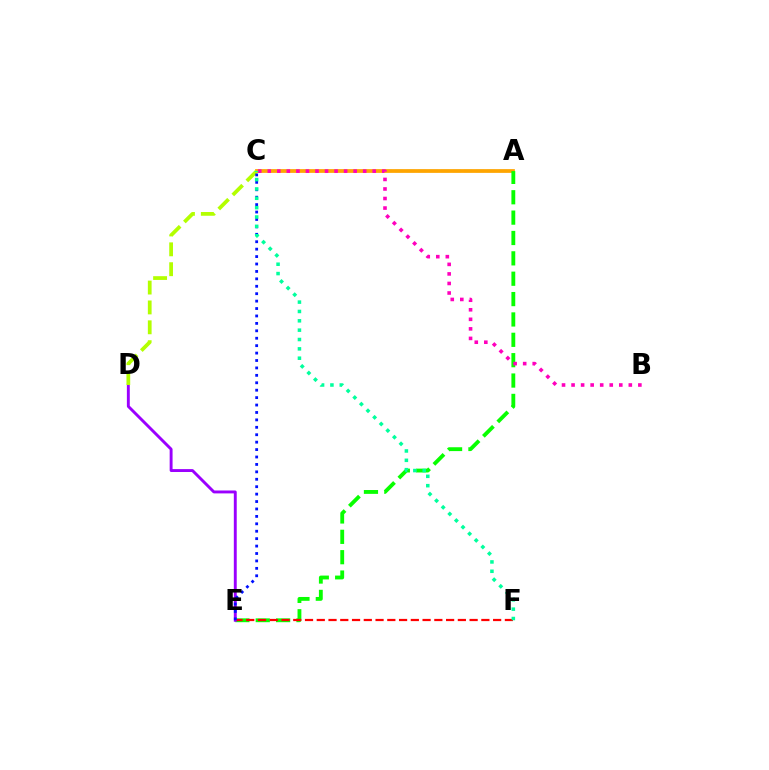{('A', 'C'): [{'color': '#00b5ff', 'line_style': 'dashed', 'thickness': 1.56}, {'color': '#ffa500', 'line_style': 'solid', 'thickness': 2.7}], ('A', 'E'): [{'color': '#08ff00', 'line_style': 'dashed', 'thickness': 2.77}], ('E', 'F'): [{'color': '#ff0000', 'line_style': 'dashed', 'thickness': 1.6}], ('D', 'E'): [{'color': '#9b00ff', 'line_style': 'solid', 'thickness': 2.09}], ('C', 'D'): [{'color': '#b3ff00', 'line_style': 'dashed', 'thickness': 2.7}], ('C', 'E'): [{'color': '#0010ff', 'line_style': 'dotted', 'thickness': 2.02}], ('B', 'C'): [{'color': '#ff00bd', 'line_style': 'dotted', 'thickness': 2.59}], ('C', 'F'): [{'color': '#00ff9d', 'line_style': 'dotted', 'thickness': 2.54}]}